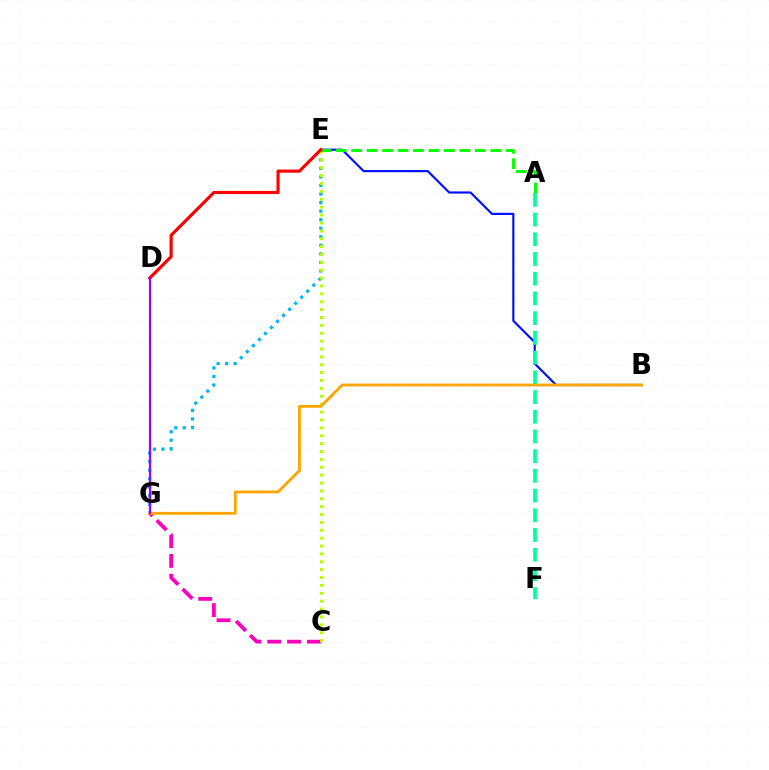{('C', 'G'): [{'color': '#ff00bd', 'line_style': 'dashed', 'thickness': 2.7}], ('E', 'G'): [{'color': '#00b5ff', 'line_style': 'dotted', 'thickness': 2.32}], ('C', 'E'): [{'color': '#b3ff00', 'line_style': 'dotted', 'thickness': 2.14}], ('B', 'E'): [{'color': '#0010ff', 'line_style': 'solid', 'thickness': 1.56}], ('A', 'E'): [{'color': '#08ff00', 'line_style': 'dashed', 'thickness': 2.1}], ('D', 'E'): [{'color': '#ff0000', 'line_style': 'solid', 'thickness': 2.27}], ('B', 'G'): [{'color': '#ffa500', 'line_style': 'solid', 'thickness': 2.04}], ('A', 'F'): [{'color': '#00ff9d', 'line_style': 'dashed', 'thickness': 2.68}], ('D', 'G'): [{'color': '#9b00ff', 'line_style': 'solid', 'thickness': 1.57}]}